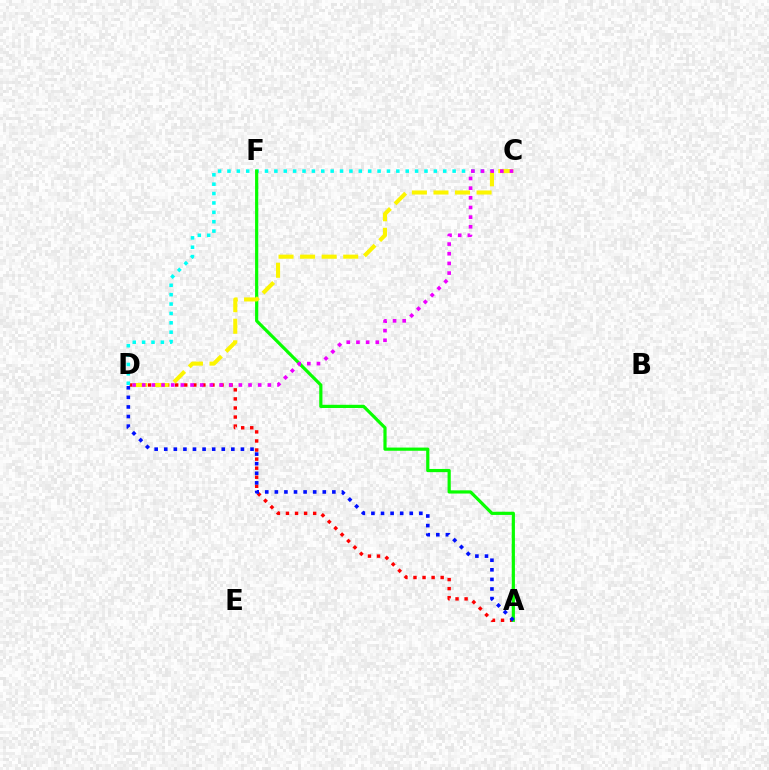{('A', 'D'): [{'color': '#ff0000', 'line_style': 'dotted', 'thickness': 2.46}, {'color': '#0010ff', 'line_style': 'dotted', 'thickness': 2.6}], ('C', 'D'): [{'color': '#00fff6', 'line_style': 'dotted', 'thickness': 2.55}, {'color': '#fcf500', 'line_style': 'dashed', 'thickness': 2.93}, {'color': '#ee00ff', 'line_style': 'dotted', 'thickness': 2.63}], ('A', 'F'): [{'color': '#08ff00', 'line_style': 'solid', 'thickness': 2.3}]}